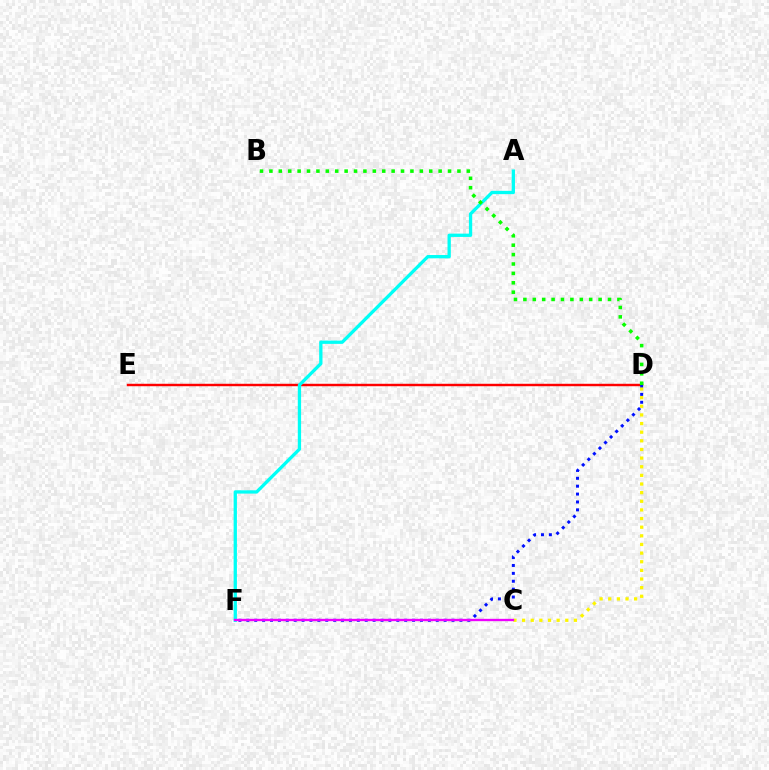{('D', 'E'): [{'color': '#ff0000', 'line_style': 'solid', 'thickness': 1.76}], ('D', 'F'): [{'color': '#0010ff', 'line_style': 'dotted', 'thickness': 2.14}], ('A', 'F'): [{'color': '#00fff6', 'line_style': 'solid', 'thickness': 2.37}], ('C', 'D'): [{'color': '#fcf500', 'line_style': 'dotted', 'thickness': 2.35}], ('C', 'F'): [{'color': '#ee00ff', 'line_style': 'solid', 'thickness': 1.69}], ('B', 'D'): [{'color': '#08ff00', 'line_style': 'dotted', 'thickness': 2.55}]}